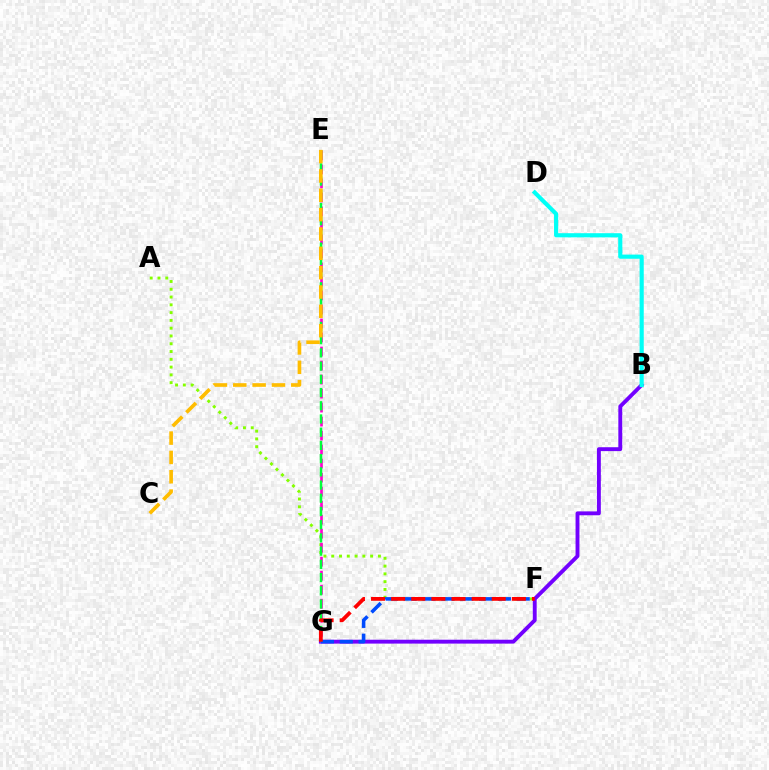{('A', 'F'): [{'color': '#84ff00', 'line_style': 'dotted', 'thickness': 2.11}], ('B', 'G'): [{'color': '#7200ff', 'line_style': 'solid', 'thickness': 2.8}], ('E', 'G'): [{'color': '#ff00cf', 'line_style': 'dashed', 'thickness': 1.9}, {'color': '#00ff39', 'line_style': 'dashed', 'thickness': 1.8}], ('B', 'D'): [{'color': '#00fff6', 'line_style': 'solid', 'thickness': 2.99}], ('F', 'G'): [{'color': '#004bff', 'line_style': 'dashed', 'thickness': 2.56}, {'color': '#ff0000', 'line_style': 'dashed', 'thickness': 2.73}], ('C', 'E'): [{'color': '#ffbd00', 'line_style': 'dashed', 'thickness': 2.63}]}